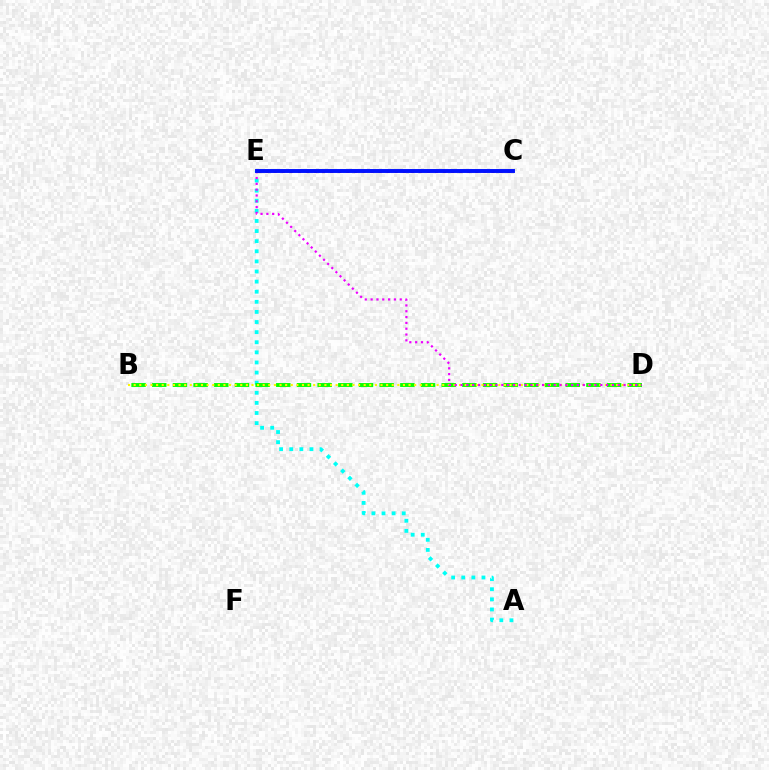{('A', 'E'): [{'color': '#00fff6', 'line_style': 'dotted', 'thickness': 2.75}], ('B', 'D'): [{'color': '#08ff00', 'line_style': 'dashed', 'thickness': 2.81}, {'color': '#fcf500', 'line_style': 'dotted', 'thickness': 1.52}], ('D', 'E'): [{'color': '#ee00ff', 'line_style': 'dotted', 'thickness': 1.58}], ('C', 'E'): [{'color': '#ff0000', 'line_style': 'dotted', 'thickness': 2.19}, {'color': '#0010ff', 'line_style': 'solid', 'thickness': 2.82}]}